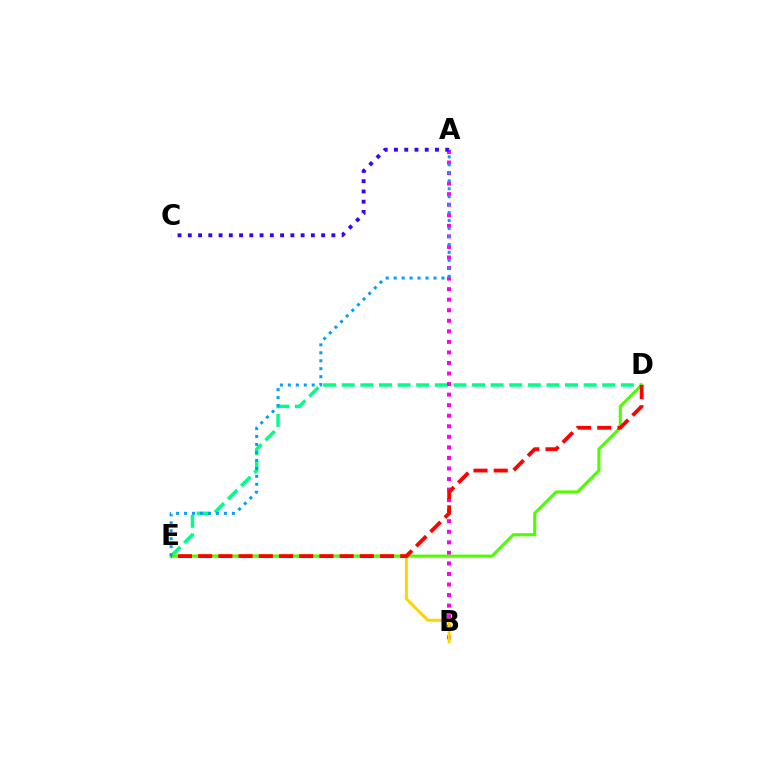{('D', 'E'): [{'color': '#00ff86', 'line_style': 'dashed', 'thickness': 2.53}, {'color': '#4fff00', 'line_style': 'solid', 'thickness': 2.24}, {'color': '#ff0000', 'line_style': 'dashed', 'thickness': 2.75}], ('A', 'B'): [{'color': '#ff00ed', 'line_style': 'dotted', 'thickness': 2.87}], ('B', 'E'): [{'color': '#ffd500', 'line_style': 'solid', 'thickness': 2.17}], ('A', 'C'): [{'color': '#3700ff', 'line_style': 'dotted', 'thickness': 2.79}], ('A', 'E'): [{'color': '#009eff', 'line_style': 'dotted', 'thickness': 2.16}]}